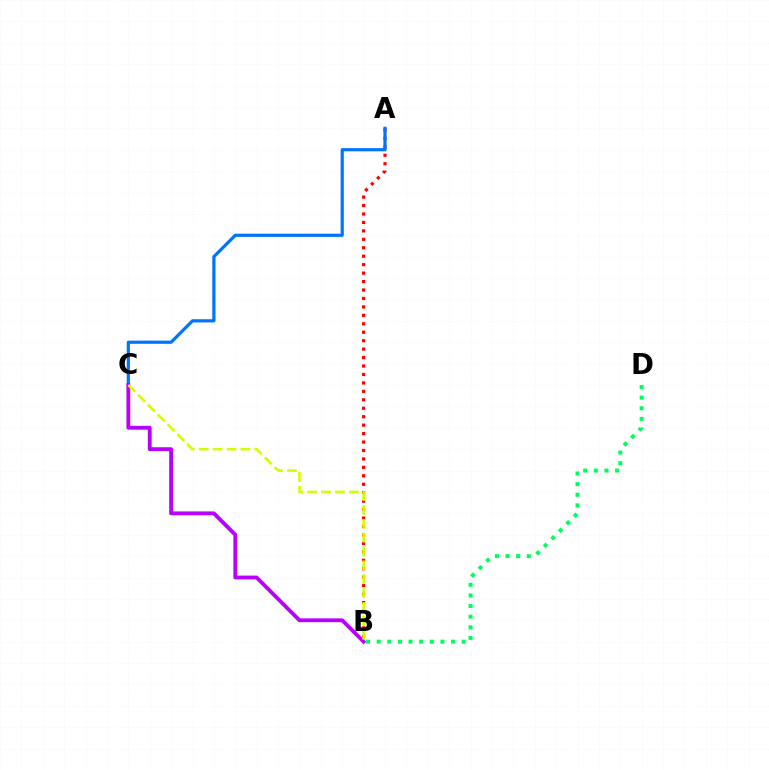{('A', 'B'): [{'color': '#ff0000', 'line_style': 'dotted', 'thickness': 2.29}], ('A', 'C'): [{'color': '#0074ff', 'line_style': 'solid', 'thickness': 2.3}], ('B', 'C'): [{'color': '#b900ff', 'line_style': 'solid', 'thickness': 2.76}, {'color': '#d1ff00', 'line_style': 'dashed', 'thickness': 1.88}], ('B', 'D'): [{'color': '#00ff5c', 'line_style': 'dotted', 'thickness': 2.89}]}